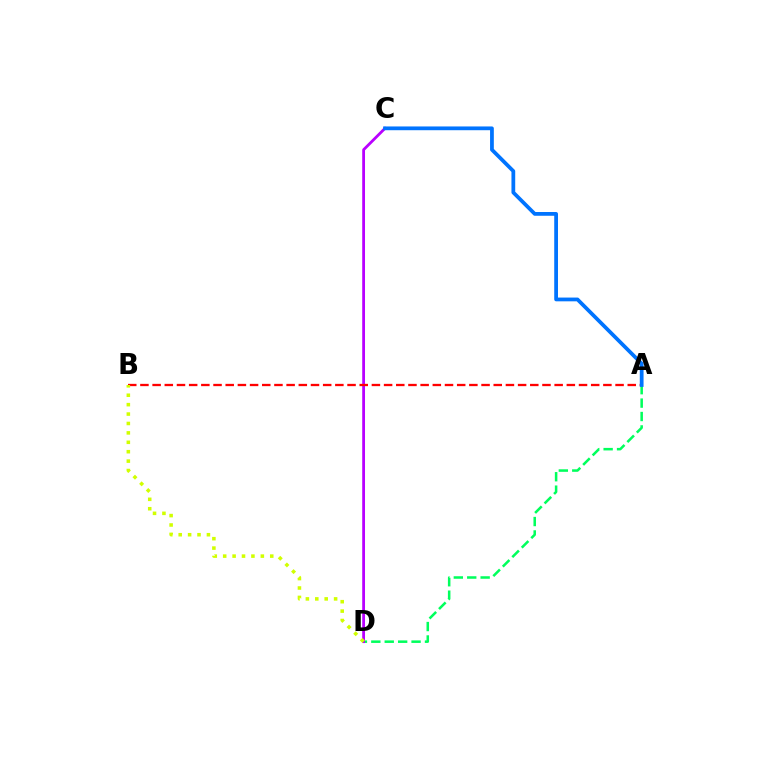{('A', 'D'): [{'color': '#00ff5c', 'line_style': 'dashed', 'thickness': 1.82}], ('C', 'D'): [{'color': '#b900ff', 'line_style': 'solid', 'thickness': 2.01}], ('A', 'B'): [{'color': '#ff0000', 'line_style': 'dashed', 'thickness': 1.66}], ('B', 'D'): [{'color': '#d1ff00', 'line_style': 'dotted', 'thickness': 2.56}], ('A', 'C'): [{'color': '#0074ff', 'line_style': 'solid', 'thickness': 2.71}]}